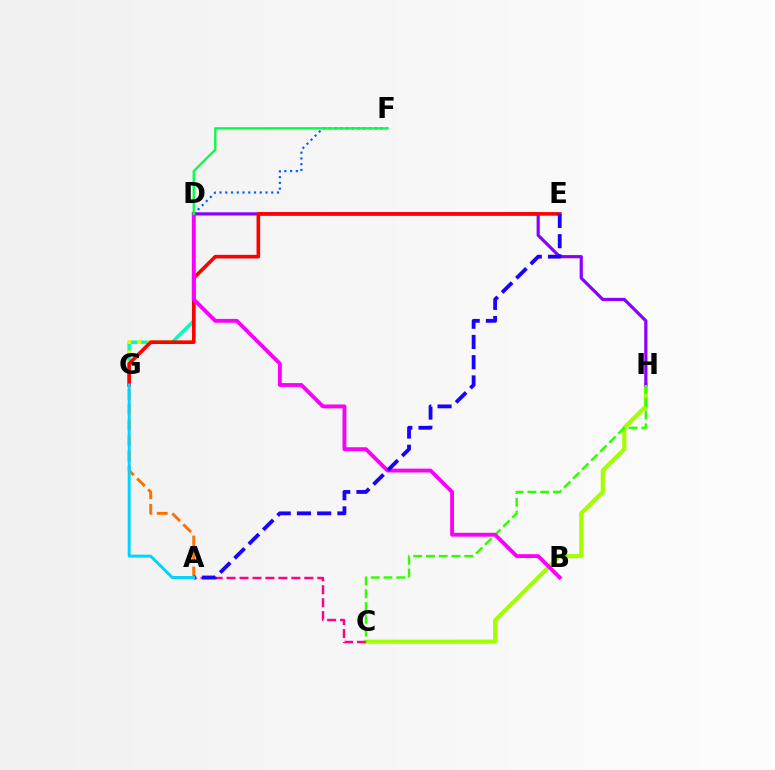{('C', 'H'): [{'color': '#a2ff00', 'line_style': 'solid', 'thickness': 2.98}, {'color': '#31ff00', 'line_style': 'dashed', 'thickness': 1.73}], ('D', 'G'): [{'color': '#00ffbb', 'line_style': 'solid', 'thickness': 2.54}, {'color': '#ffe600', 'line_style': 'dotted', 'thickness': 2.79}], ('D', 'H'): [{'color': '#8a00ff', 'line_style': 'solid', 'thickness': 2.29}], ('A', 'C'): [{'color': '#ff0088', 'line_style': 'dashed', 'thickness': 1.76}], ('A', 'G'): [{'color': '#ff7000', 'line_style': 'dashed', 'thickness': 2.11}, {'color': '#00d3ff', 'line_style': 'solid', 'thickness': 2.12}], ('E', 'G'): [{'color': '#ff0000', 'line_style': 'solid', 'thickness': 2.6}], ('B', 'D'): [{'color': '#fa00f9', 'line_style': 'solid', 'thickness': 2.78}], ('D', 'F'): [{'color': '#005dff', 'line_style': 'dotted', 'thickness': 1.56}, {'color': '#00ff45', 'line_style': 'solid', 'thickness': 1.68}], ('A', 'E'): [{'color': '#1900ff', 'line_style': 'dashed', 'thickness': 2.75}]}